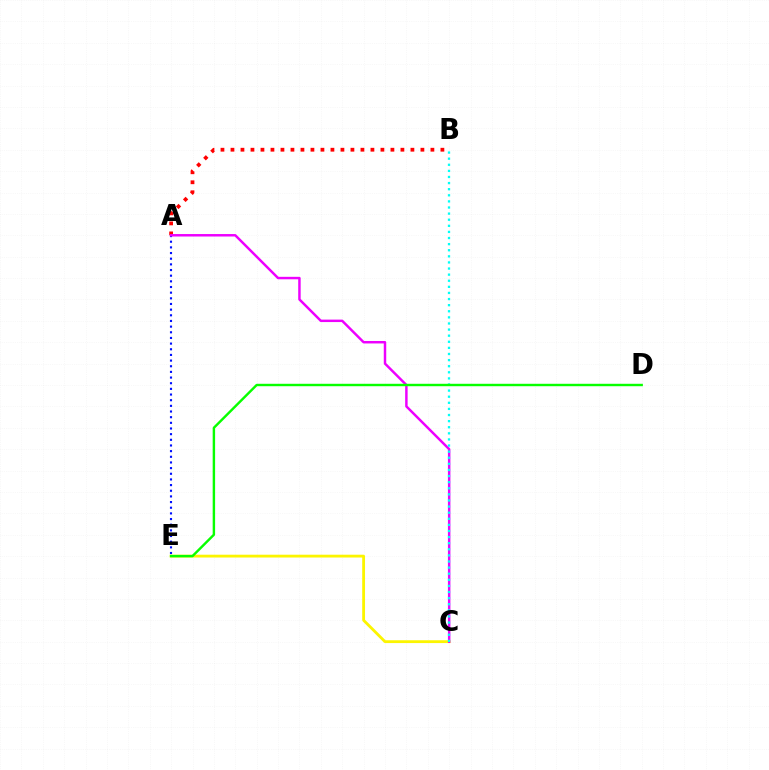{('A', 'B'): [{'color': '#ff0000', 'line_style': 'dotted', 'thickness': 2.72}], ('C', 'E'): [{'color': '#fcf500', 'line_style': 'solid', 'thickness': 2.03}], ('A', 'E'): [{'color': '#0010ff', 'line_style': 'dotted', 'thickness': 1.54}], ('A', 'C'): [{'color': '#ee00ff', 'line_style': 'solid', 'thickness': 1.78}], ('B', 'C'): [{'color': '#00fff6', 'line_style': 'dotted', 'thickness': 1.66}], ('D', 'E'): [{'color': '#08ff00', 'line_style': 'solid', 'thickness': 1.74}]}